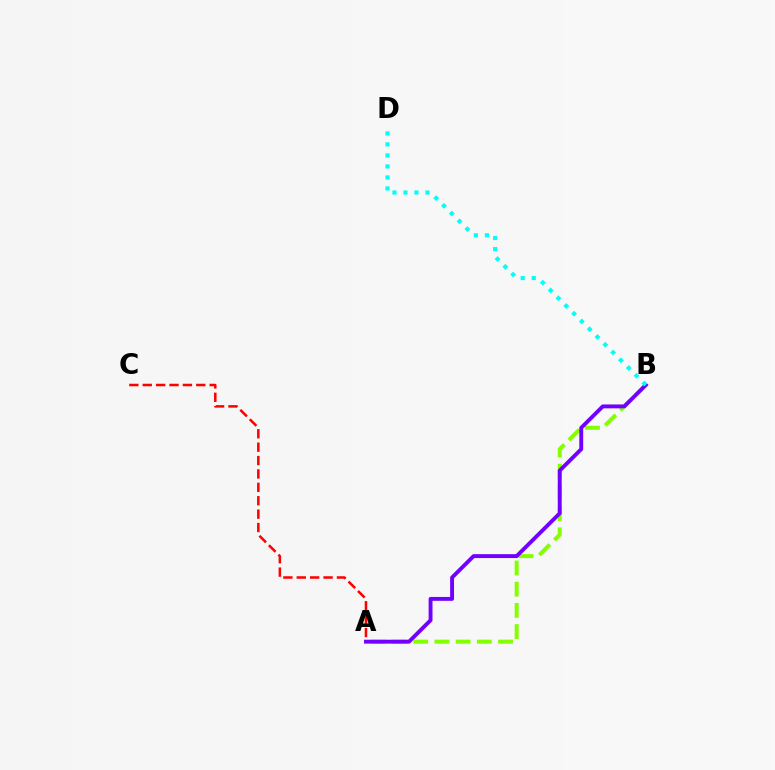{('A', 'B'): [{'color': '#84ff00', 'line_style': 'dashed', 'thickness': 2.88}, {'color': '#7200ff', 'line_style': 'solid', 'thickness': 2.8}], ('A', 'C'): [{'color': '#ff0000', 'line_style': 'dashed', 'thickness': 1.82}], ('B', 'D'): [{'color': '#00fff6', 'line_style': 'dotted', 'thickness': 2.99}]}